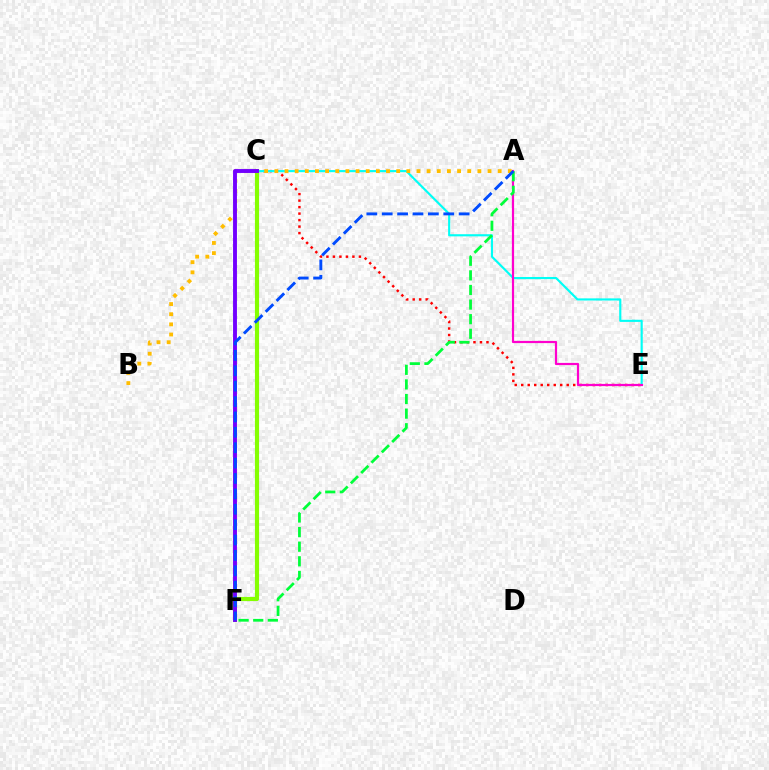{('C', 'E'): [{'color': '#ff0000', 'line_style': 'dotted', 'thickness': 1.77}, {'color': '#00fff6', 'line_style': 'solid', 'thickness': 1.54}], ('C', 'F'): [{'color': '#84ff00', 'line_style': 'solid', 'thickness': 2.98}, {'color': '#7200ff', 'line_style': 'solid', 'thickness': 2.8}], ('A', 'E'): [{'color': '#ff00cf', 'line_style': 'solid', 'thickness': 1.58}], ('A', 'B'): [{'color': '#ffbd00', 'line_style': 'dotted', 'thickness': 2.76}], ('A', 'F'): [{'color': '#00ff39', 'line_style': 'dashed', 'thickness': 1.98}, {'color': '#004bff', 'line_style': 'dashed', 'thickness': 2.09}]}